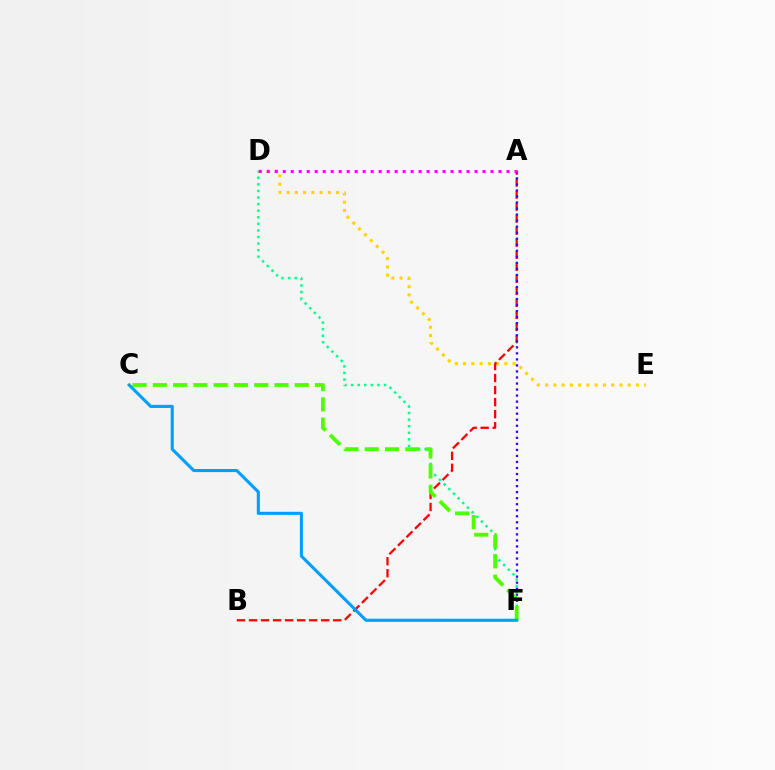{('D', 'E'): [{'color': '#ffd500', 'line_style': 'dotted', 'thickness': 2.24}], ('A', 'B'): [{'color': '#ff0000', 'line_style': 'dashed', 'thickness': 1.63}], ('A', 'F'): [{'color': '#3700ff', 'line_style': 'dotted', 'thickness': 1.64}], ('D', 'F'): [{'color': '#00ff86', 'line_style': 'dotted', 'thickness': 1.79}], ('C', 'F'): [{'color': '#4fff00', 'line_style': 'dashed', 'thickness': 2.75}, {'color': '#009eff', 'line_style': 'solid', 'thickness': 2.22}], ('A', 'D'): [{'color': '#ff00ed', 'line_style': 'dotted', 'thickness': 2.17}]}